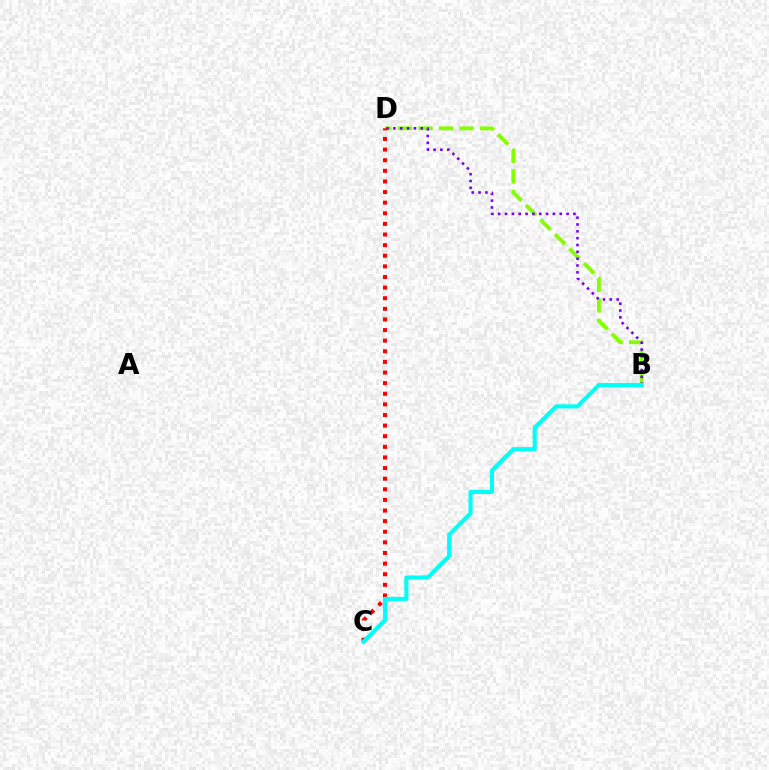{('B', 'D'): [{'color': '#84ff00', 'line_style': 'dashed', 'thickness': 2.79}, {'color': '#7200ff', 'line_style': 'dotted', 'thickness': 1.86}], ('C', 'D'): [{'color': '#ff0000', 'line_style': 'dotted', 'thickness': 2.88}], ('B', 'C'): [{'color': '#00fff6', 'line_style': 'solid', 'thickness': 2.97}]}